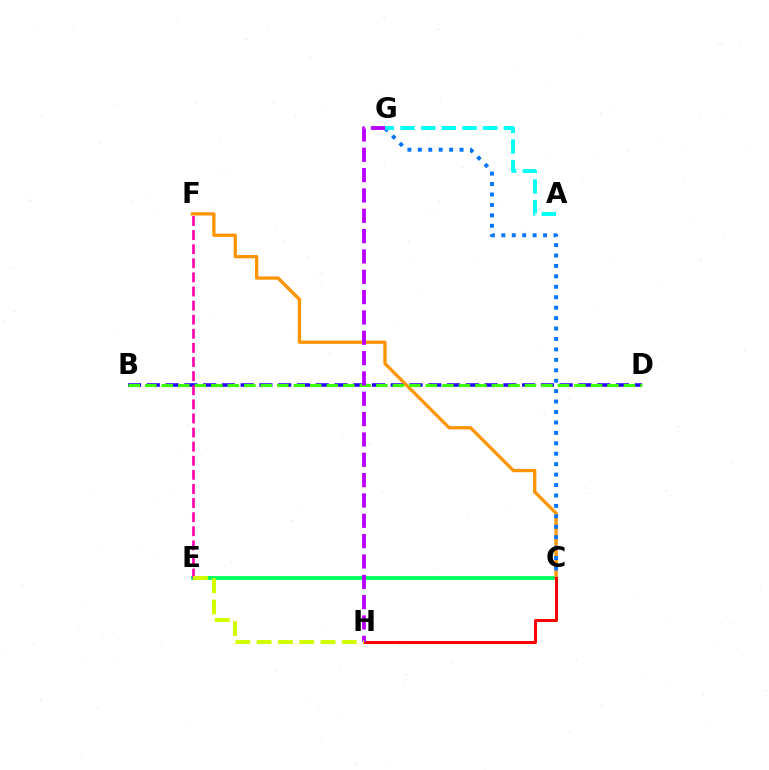{('B', 'D'): [{'color': '#2500ff', 'line_style': 'dashed', 'thickness': 2.55}, {'color': '#3dff00', 'line_style': 'dashed', 'thickness': 2.24}], ('C', 'E'): [{'color': '#00ff5c', 'line_style': 'solid', 'thickness': 2.74}], ('C', 'F'): [{'color': '#ff9400', 'line_style': 'solid', 'thickness': 2.37}], ('C', 'G'): [{'color': '#0074ff', 'line_style': 'dotted', 'thickness': 2.83}], ('A', 'G'): [{'color': '#00fff6', 'line_style': 'dashed', 'thickness': 2.81}], ('C', 'H'): [{'color': '#ff0000', 'line_style': 'solid', 'thickness': 2.15}], ('E', 'F'): [{'color': '#ff00ac', 'line_style': 'dashed', 'thickness': 1.92}], ('G', 'H'): [{'color': '#b900ff', 'line_style': 'dashed', 'thickness': 2.76}], ('E', 'H'): [{'color': '#d1ff00', 'line_style': 'dashed', 'thickness': 2.89}]}